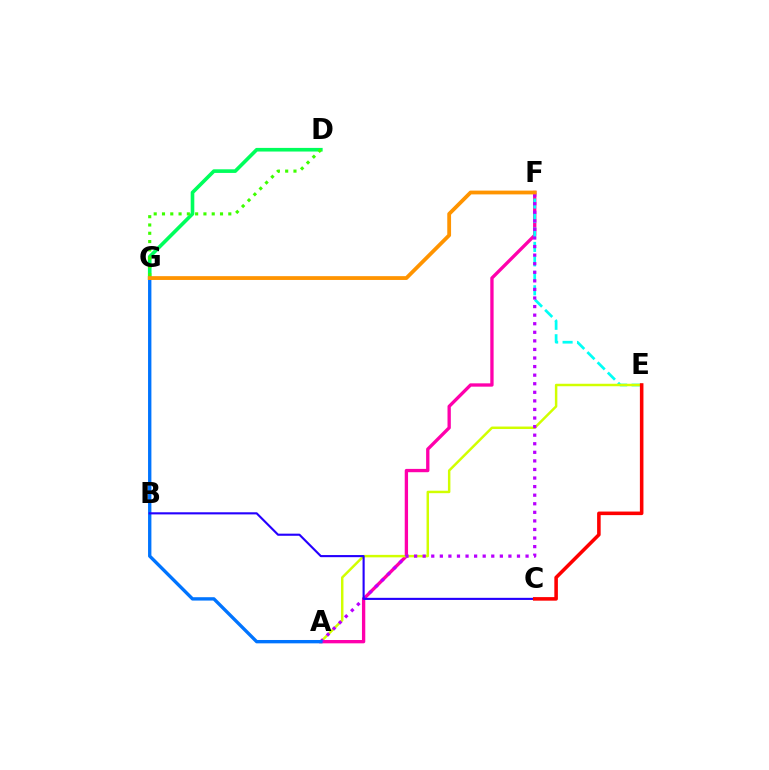{('A', 'F'): [{'color': '#ff00ac', 'line_style': 'solid', 'thickness': 2.39}, {'color': '#b900ff', 'line_style': 'dotted', 'thickness': 2.33}], ('D', 'G'): [{'color': '#00ff5c', 'line_style': 'solid', 'thickness': 2.61}, {'color': '#3dff00', 'line_style': 'dotted', 'thickness': 2.25}], ('E', 'F'): [{'color': '#00fff6', 'line_style': 'dashed', 'thickness': 1.96}], ('A', 'E'): [{'color': '#d1ff00', 'line_style': 'solid', 'thickness': 1.78}], ('A', 'G'): [{'color': '#0074ff', 'line_style': 'solid', 'thickness': 2.41}], ('F', 'G'): [{'color': '#ff9400', 'line_style': 'solid', 'thickness': 2.73}], ('B', 'C'): [{'color': '#2500ff', 'line_style': 'solid', 'thickness': 1.53}], ('C', 'E'): [{'color': '#ff0000', 'line_style': 'solid', 'thickness': 2.56}]}